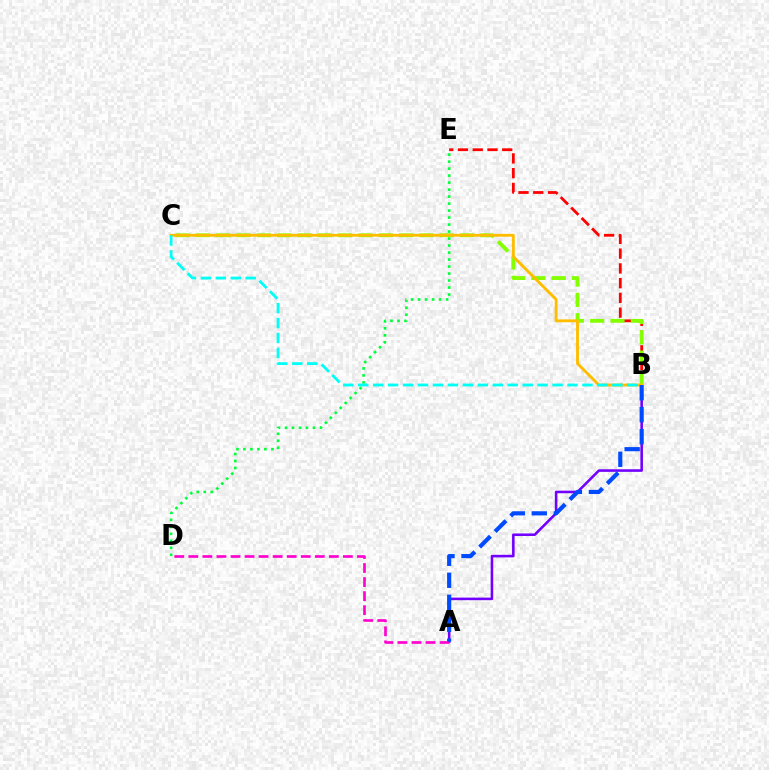{('A', 'B'): [{'color': '#7200ff', 'line_style': 'solid', 'thickness': 1.86}, {'color': '#004bff', 'line_style': 'dashed', 'thickness': 2.99}], ('A', 'D'): [{'color': '#ff00cf', 'line_style': 'dashed', 'thickness': 1.91}], ('B', 'E'): [{'color': '#ff0000', 'line_style': 'dashed', 'thickness': 2.01}], ('B', 'C'): [{'color': '#84ff00', 'line_style': 'dashed', 'thickness': 2.76}, {'color': '#ffbd00', 'line_style': 'solid', 'thickness': 2.07}, {'color': '#00fff6', 'line_style': 'dashed', 'thickness': 2.03}], ('D', 'E'): [{'color': '#00ff39', 'line_style': 'dotted', 'thickness': 1.9}]}